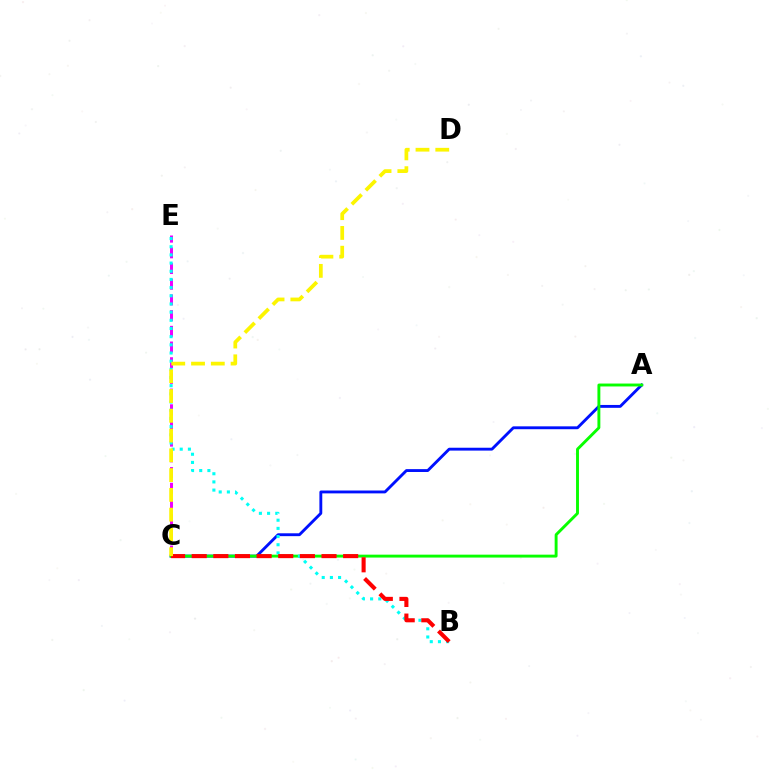{('A', 'C'): [{'color': '#0010ff', 'line_style': 'solid', 'thickness': 2.06}, {'color': '#08ff00', 'line_style': 'solid', 'thickness': 2.09}], ('C', 'E'): [{'color': '#ee00ff', 'line_style': 'dashed', 'thickness': 2.13}], ('B', 'E'): [{'color': '#00fff6', 'line_style': 'dotted', 'thickness': 2.22}], ('B', 'C'): [{'color': '#ff0000', 'line_style': 'dashed', 'thickness': 2.94}], ('C', 'D'): [{'color': '#fcf500', 'line_style': 'dashed', 'thickness': 2.69}]}